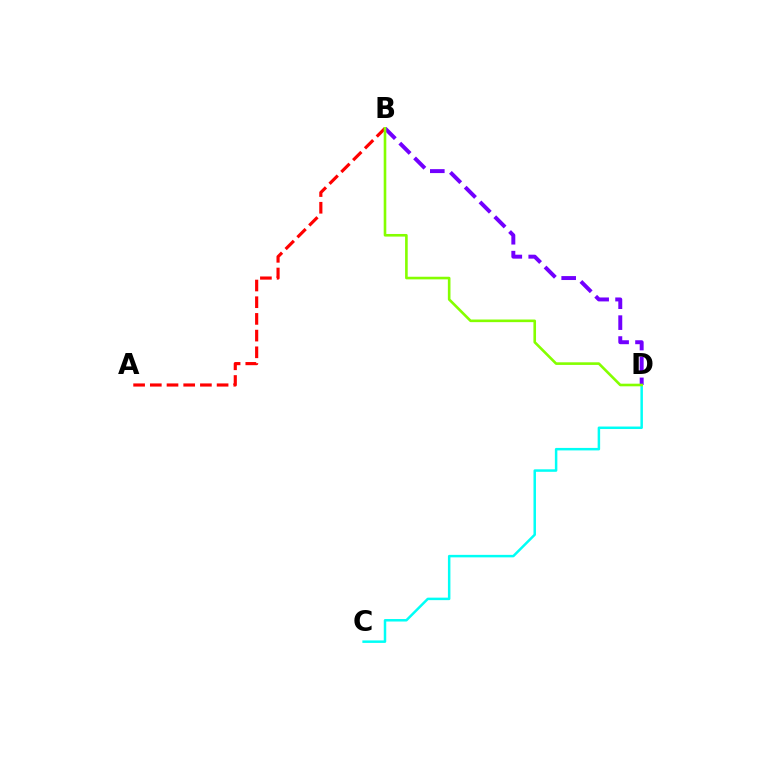{('A', 'B'): [{'color': '#ff0000', 'line_style': 'dashed', 'thickness': 2.27}], ('C', 'D'): [{'color': '#00fff6', 'line_style': 'solid', 'thickness': 1.79}], ('B', 'D'): [{'color': '#7200ff', 'line_style': 'dashed', 'thickness': 2.84}, {'color': '#84ff00', 'line_style': 'solid', 'thickness': 1.89}]}